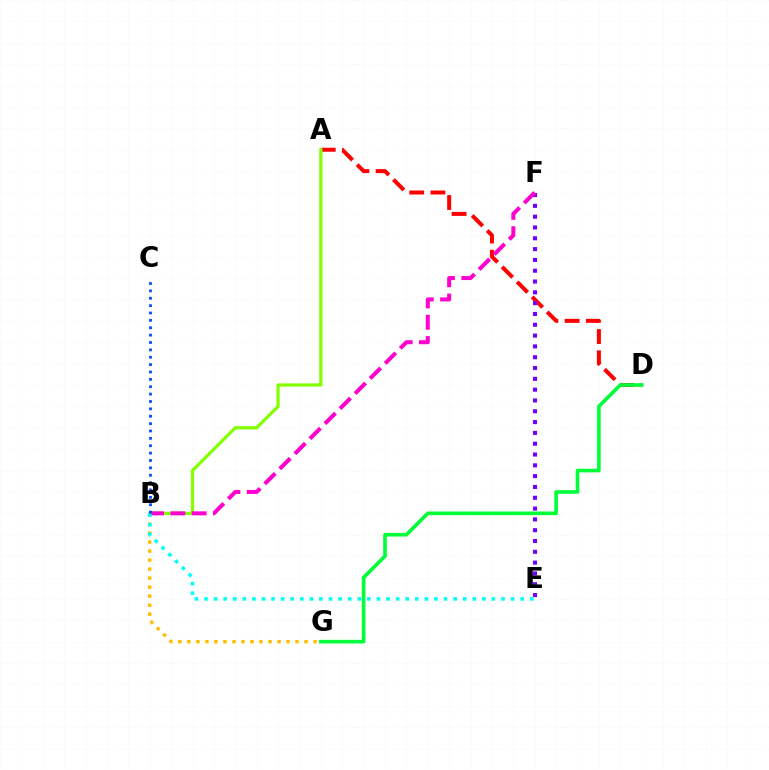{('A', 'D'): [{'color': '#ff0000', 'line_style': 'dashed', 'thickness': 2.89}], ('E', 'F'): [{'color': '#7200ff', 'line_style': 'dotted', 'thickness': 2.94}], ('B', 'G'): [{'color': '#ffbd00', 'line_style': 'dotted', 'thickness': 2.45}], ('A', 'B'): [{'color': '#84ff00', 'line_style': 'solid', 'thickness': 2.32}], ('B', 'F'): [{'color': '#ff00cf', 'line_style': 'dashed', 'thickness': 2.89}], ('B', 'E'): [{'color': '#00fff6', 'line_style': 'dotted', 'thickness': 2.6}], ('D', 'G'): [{'color': '#00ff39', 'line_style': 'solid', 'thickness': 2.61}], ('B', 'C'): [{'color': '#004bff', 'line_style': 'dotted', 'thickness': 2.0}]}